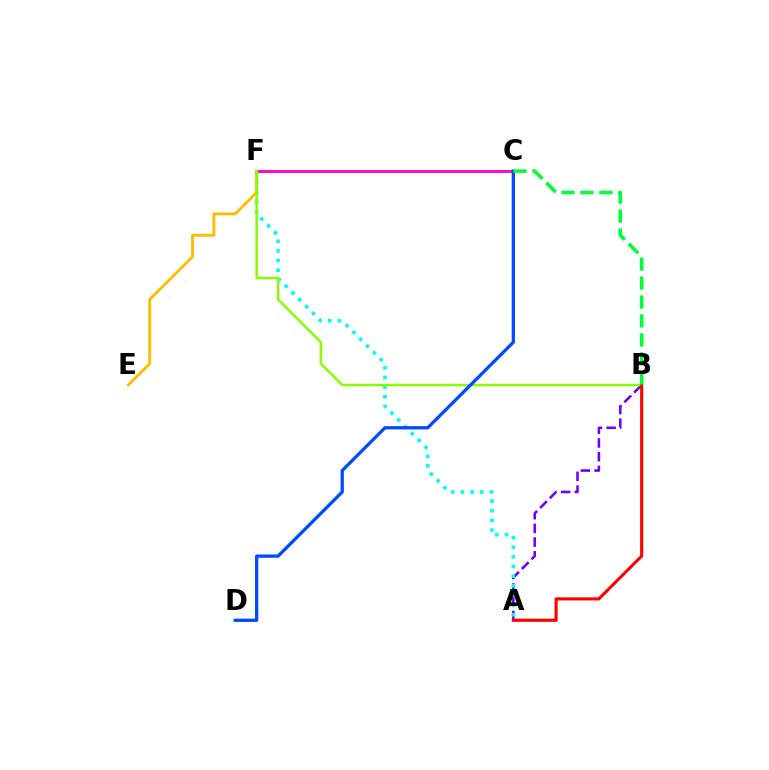{('A', 'B'): [{'color': '#7200ff', 'line_style': 'dashed', 'thickness': 1.86}, {'color': '#ff0000', 'line_style': 'solid', 'thickness': 2.23}], ('A', 'F'): [{'color': '#00fff6', 'line_style': 'dotted', 'thickness': 2.62}], ('C', 'F'): [{'color': '#ff00cf', 'line_style': 'solid', 'thickness': 2.07}], ('E', 'F'): [{'color': '#ffbd00', 'line_style': 'solid', 'thickness': 2.06}], ('B', 'F'): [{'color': '#84ff00', 'line_style': 'solid', 'thickness': 1.76}], ('C', 'D'): [{'color': '#004bff', 'line_style': 'solid', 'thickness': 2.37}], ('B', 'C'): [{'color': '#00ff39', 'line_style': 'dashed', 'thickness': 2.58}]}